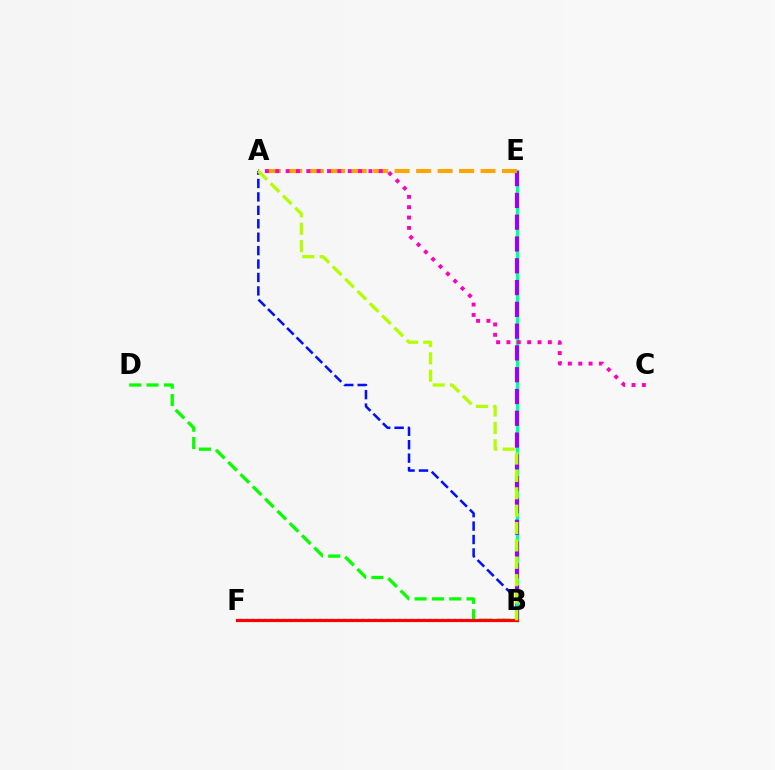{('A', 'B'): [{'color': '#0010ff', 'line_style': 'dashed', 'thickness': 1.82}, {'color': '#b3ff00', 'line_style': 'dashed', 'thickness': 2.36}], ('B', 'E'): [{'color': '#00ff9d', 'line_style': 'solid', 'thickness': 2.42}, {'color': '#9b00ff', 'line_style': 'dashed', 'thickness': 2.96}], ('B', 'F'): [{'color': '#00b5ff', 'line_style': 'dotted', 'thickness': 1.66}, {'color': '#ff0000', 'line_style': 'solid', 'thickness': 2.31}], ('B', 'D'): [{'color': '#08ff00', 'line_style': 'dashed', 'thickness': 2.35}], ('A', 'E'): [{'color': '#ffa500', 'line_style': 'dashed', 'thickness': 2.92}], ('A', 'C'): [{'color': '#ff00bd', 'line_style': 'dotted', 'thickness': 2.81}]}